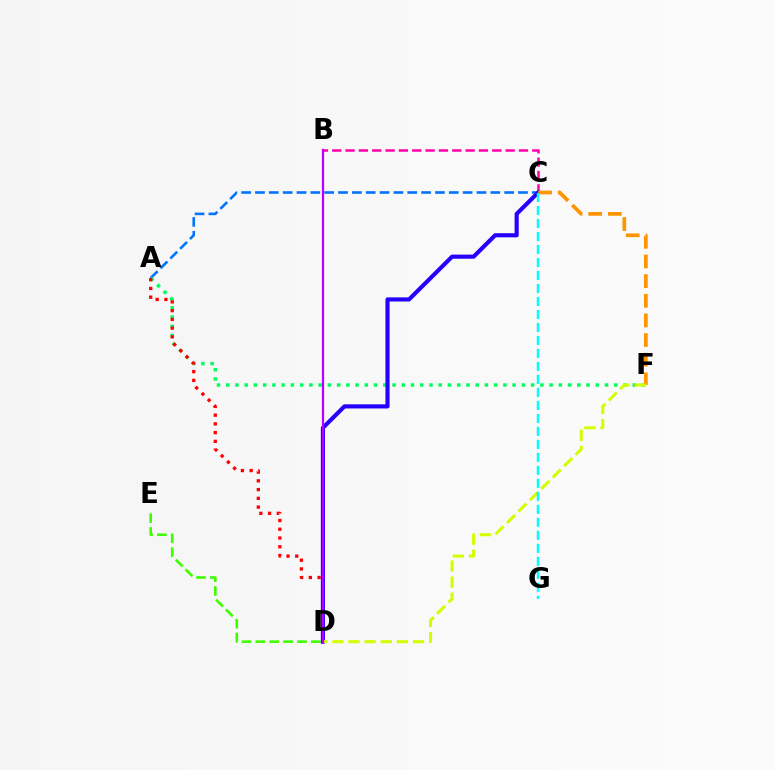{('B', 'C'): [{'color': '#ff00ac', 'line_style': 'dashed', 'thickness': 1.81}], ('A', 'C'): [{'color': '#0074ff', 'line_style': 'dashed', 'thickness': 1.88}], ('D', 'E'): [{'color': '#3dff00', 'line_style': 'dashed', 'thickness': 1.88}], ('A', 'F'): [{'color': '#00ff5c', 'line_style': 'dotted', 'thickness': 2.51}], ('A', 'D'): [{'color': '#ff0000', 'line_style': 'dotted', 'thickness': 2.38}], ('C', 'D'): [{'color': '#2500ff', 'line_style': 'solid', 'thickness': 2.98}], ('C', 'F'): [{'color': '#ff9400', 'line_style': 'dashed', 'thickness': 2.67}], ('D', 'F'): [{'color': '#d1ff00', 'line_style': 'dashed', 'thickness': 2.19}], ('B', 'D'): [{'color': '#b900ff', 'line_style': 'solid', 'thickness': 1.61}], ('C', 'G'): [{'color': '#00fff6', 'line_style': 'dashed', 'thickness': 1.76}]}